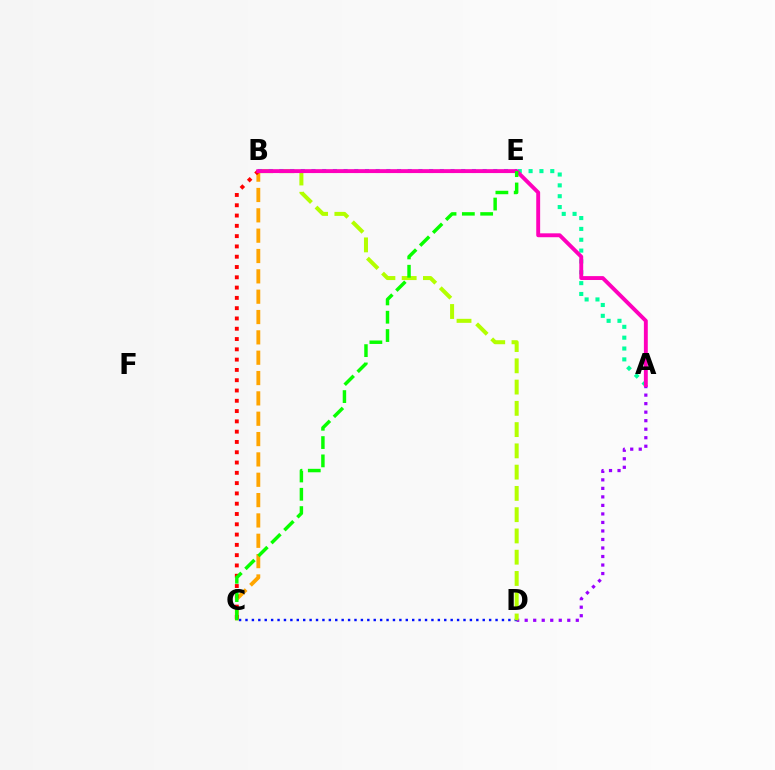{('B', 'C'): [{'color': '#ffa500', 'line_style': 'dashed', 'thickness': 2.76}, {'color': '#ff0000', 'line_style': 'dotted', 'thickness': 2.8}], ('A', 'E'): [{'color': '#00ff9d', 'line_style': 'dotted', 'thickness': 2.95}], ('A', 'D'): [{'color': '#9b00ff', 'line_style': 'dotted', 'thickness': 2.31}], ('C', 'D'): [{'color': '#0010ff', 'line_style': 'dotted', 'thickness': 1.74}], ('B', 'D'): [{'color': '#b3ff00', 'line_style': 'dashed', 'thickness': 2.89}], ('B', 'E'): [{'color': '#00b5ff', 'line_style': 'dotted', 'thickness': 2.91}], ('A', 'B'): [{'color': '#ff00bd', 'line_style': 'solid', 'thickness': 2.8}], ('C', 'E'): [{'color': '#08ff00', 'line_style': 'dashed', 'thickness': 2.49}]}